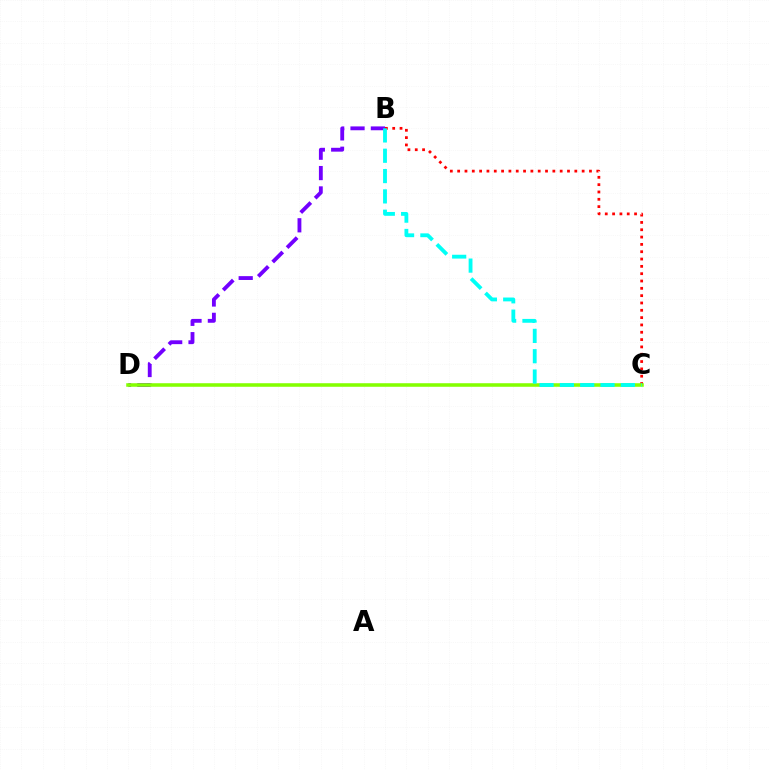{('B', 'C'): [{'color': '#ff0000', 'line_style': 'dotted', 'thickness': 1.99}, {'color': '#00fff6', 'line_style': 'dashed', 'thickness': 2.76}], ('B', 'D'): [{'color': '#7200ff', 'line_style': 'dashed', 'thickness': 2.77}], ('C', 'D'): [{'color': '#84ff00', 'line_style': 'solid', 'thickness': 2.56}]}